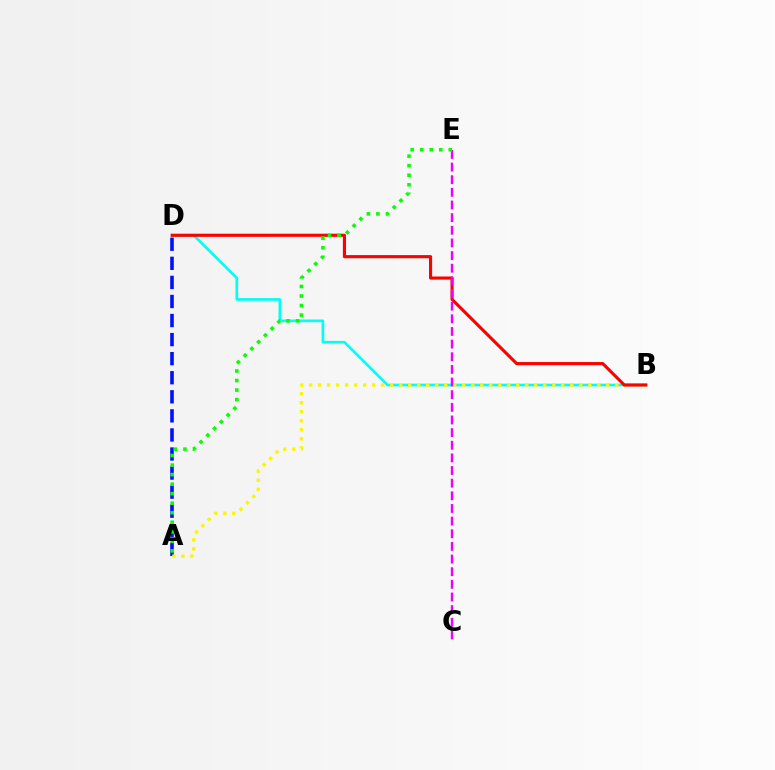{('A', 'D'): [{'color': '#0010ff', 'line_style': 'dashed', 'thickness': 2.59}], ('B', 'D'): [{'color': '#00fff6', 'line_style': 'solid', 'thickness': 1.93}, {'color': '#ff0000', 'line_style': 'solid', 'thickness': 2.25}], ('A', 'B'): [{'color': '#fcf500', 'line_style': 'dotted', 'thickness': 2.45}], ('C', 'E'): [{'color': '#ee00ff', 'line_style': 'dashed', 'thickness': 1.72}], ('A', 'E'): [{'color': '#08ff00', 'line_style': 'dotted', 'thickness': 2.59}]}